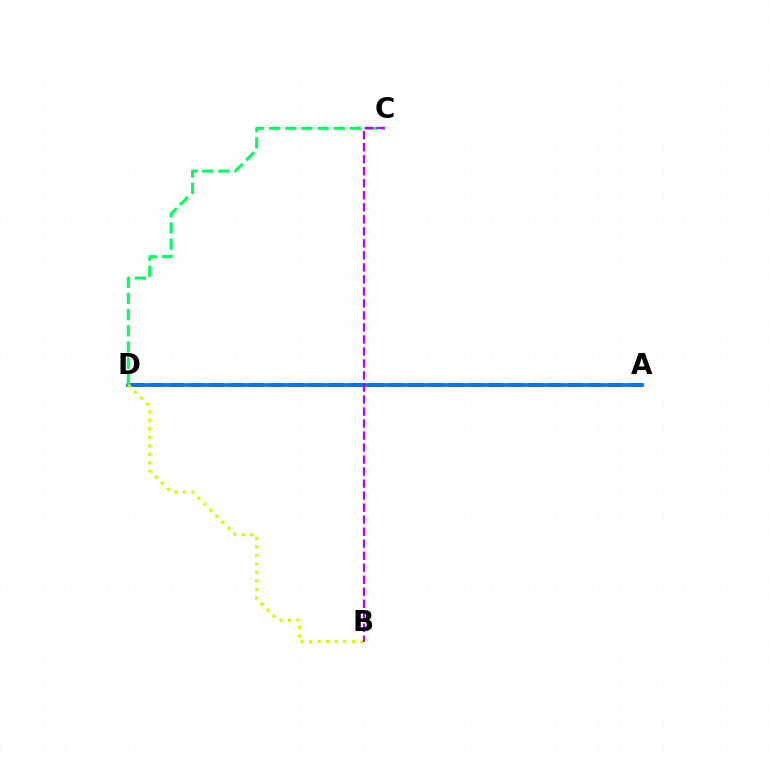{('A', 'D'): [{'color': '#ff0000', 'line_style': 'dashed', 'thickness': 2.71}, {'color': '#0074ff', 'line_style': 'solid', 'thickness': 2.68}], ('C', 'D'): [{'color': '#00ff5c', 'line_style': 'dashed', 'thickness': 2.2}], ('B', 'D'): [{'color': '#d1ff00', 'line_style': 'dotted', 'thickness': 2.31}], ('B', 'C'): [{'color': '#b900ff', 'line_style': 'dashed', 'thickness': 1.63}]}